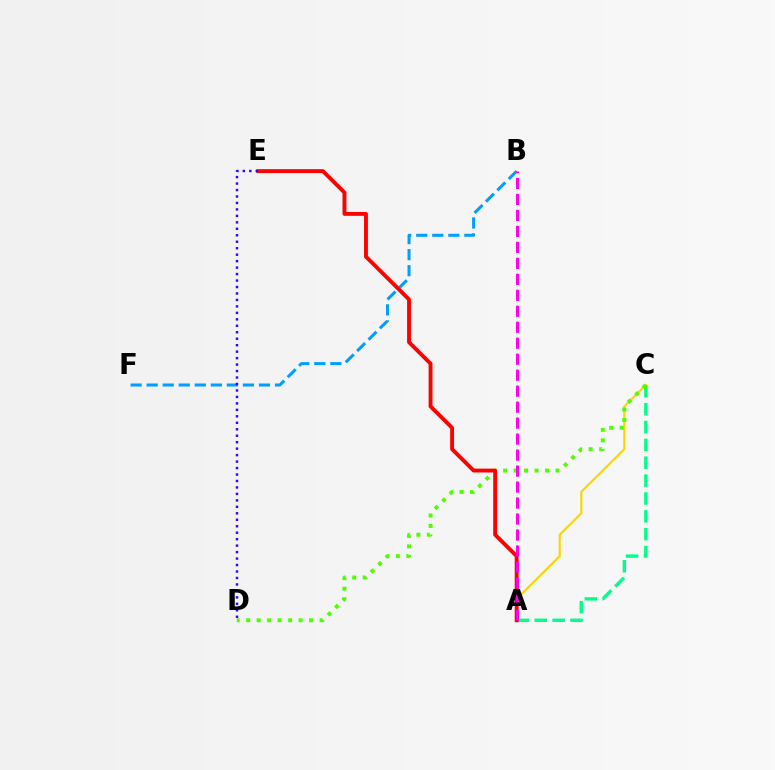{('A', 'C'): [{'color': '#ffd500', 'line_style': 'solid', 'thickness': 1.56}, {'color': '#00ff86', 'line_style': 'dashed', 'thickness': 2.43}], ('C', 'D'): [{'color': '#4fff00', 'line_style': 'dotted', 'thickness': 2.85}], ('B', 'F'): [{'color': '#009eff', 'line_style': 'dashed', 'thickness': 2.18}], ('A', 'E'): [{'color': '#ff0000', 'line_style': 'solid', 'thickness': 2.79}], ('D', 'E'): [{'color': '#3700ff', 'line_style': 'dotted', 'thickness': 1.76}], ('A', 'B'): [{'color': '#ff00ed', 'line_style': 'dashed', 'thickness': 2.17}]}